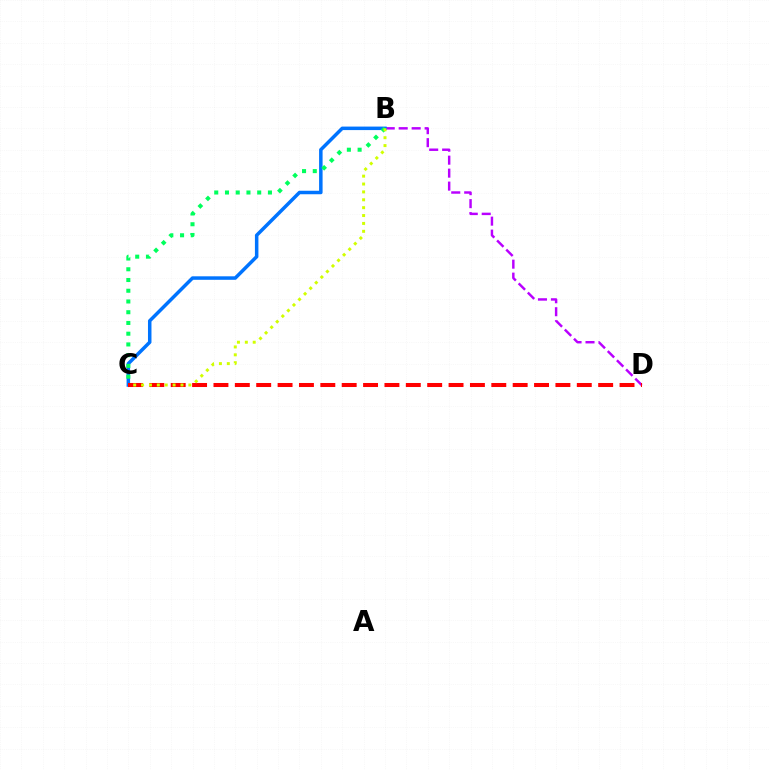{('B', 'D'): [{'color': '#b900ff', 'line_style': 'dashed', 'thickness': 1.76}], ('B', 'C'): [{'color': '#0074ff', 'line_style': 'solid', 'thickness': 2.52}, {'color': '#00ff5c', 'line_style': 'dotted', 'thickness': 2.92}, {'color': '#d1ff00', 'line_style': 'dotted', 'thickness': 2.14}], ('C', 'D'): [{'color': '#ff0000', 'line_style': 'dashed', 'thickness': 2.9}]}